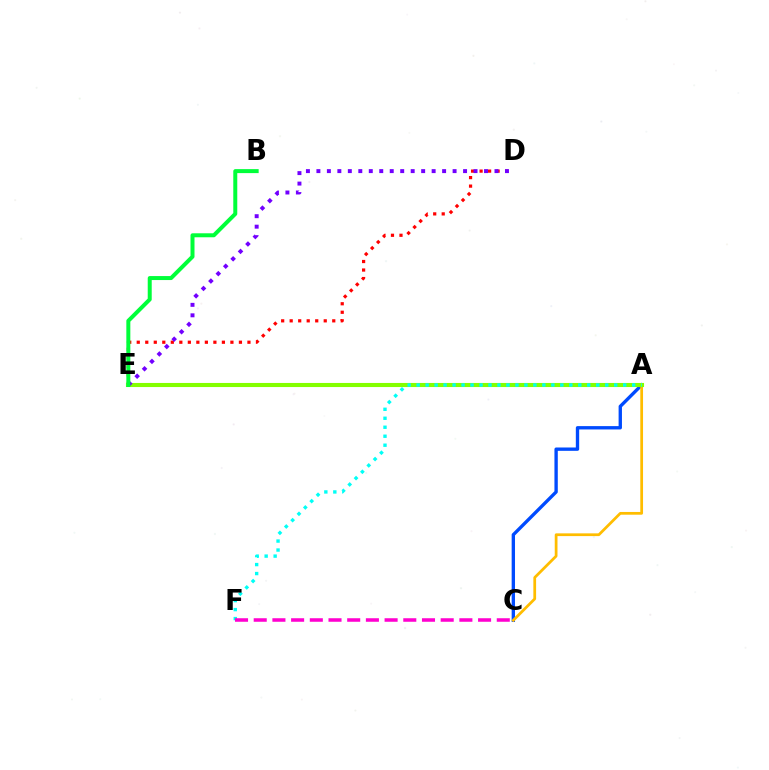{('A', 'C'): [{'color': '#004bff', 'line_style': 'solid', 'thickness': 2.41}, {'color': '#ffbd00', 'line_style': 'solid', 'thickness': 1.98}], ('D', 'E'): [{'color': '#ff0000', 'line_style': 'dotted', 'thickness': 2.31}, {'color': '#7200ff', 'line_style': 'dotted', 'thickness': 2.85}], ('A', 'E'): [{'color': '#84ff00', 'line_style': 'solid', 'thickness': 2.94}], ('A', 'F'): [{'color': '#00fff6', 'line_style': 'dotted', 'thickness': 2.44}], ('C', 'F'): [{'color': '#ff00cf', 'line_style': 'dashed', 'thickness': 2.54}], ('B', 'E'): [{'color': '#00ff39', 'line_style': 'solid', 'thickness': 2.87}]}